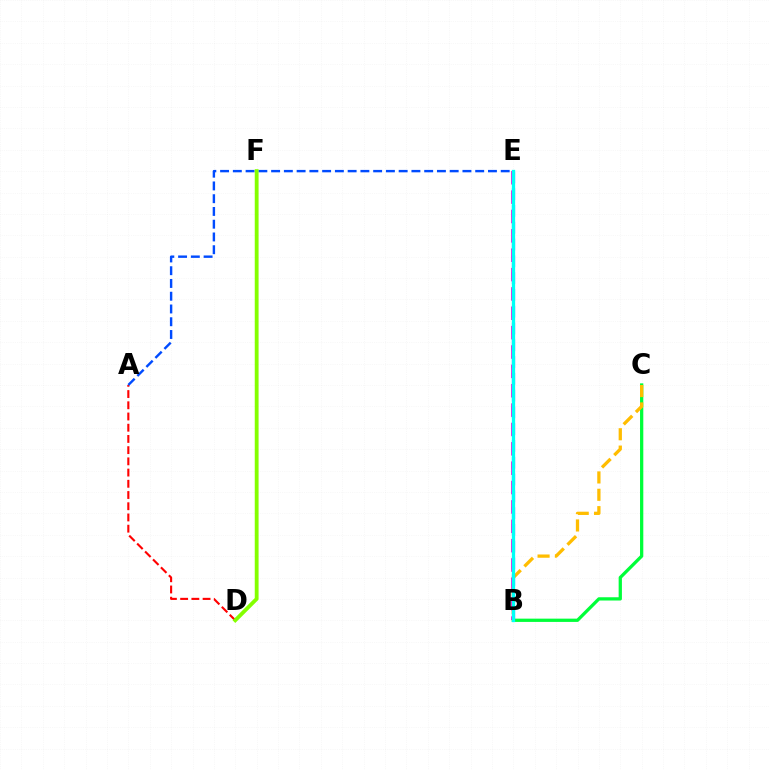{('B', 'C'): [{'color': '#00ff39', 'line_style': 'solid', 'thickness': 2.35}, {'color': '#ffbd00', 'line_style': 'dashed', 'thickness': 2.36}], ('A', 'D'): [{'color': '#ff0000', 'line_style': 'dashed', 'thickness': 1.52}], ('B', 'E'): [{'color': '#ff00cf', 'line_style': 'dashed', 'thickness': 2.63}, {'color': '#7200ff', 'line_style': 'dashed', 'thickness': 2.28}, {'color': '#00fff6', 'line_style': 'solid', 'thickness': 2.36}], ('A', 'E'): [{'color': '#004bff', 'line_style': 'dashed', 'thickness': 1.73}], ('D', 'F'): [{'color': '#84ff00', 'line_style': 'solid', 'thickness': 2.75}]}